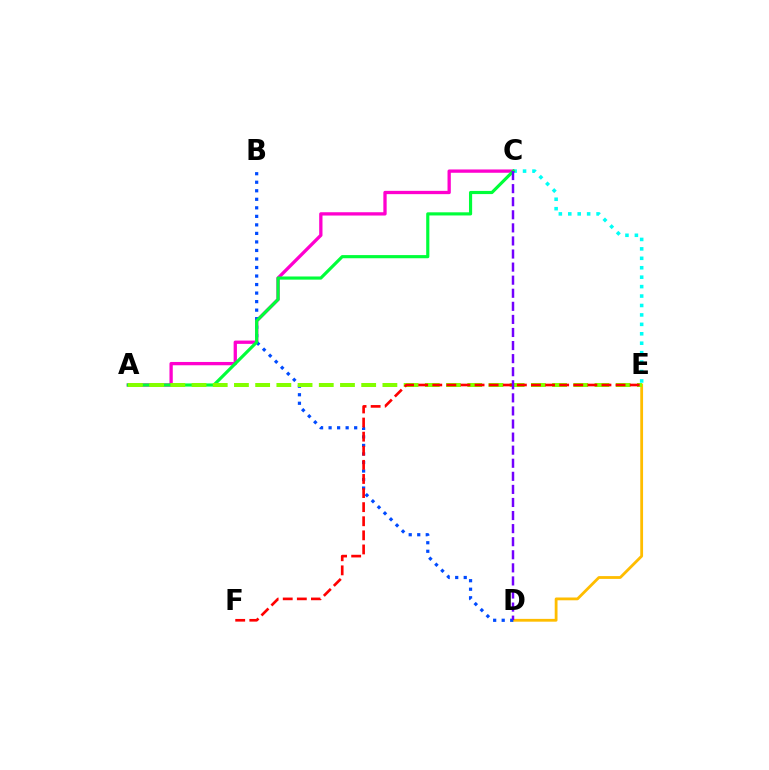{('D', 'E'): [{'color': '#ffbd00', 'line_style': 'solid', 'thickness': 2.02}], ('A', 'C'): [{'color': '#ff00cf', 'line_style': 'solid', 'thickness': 2.37}, {'color': '#00ff39', 'line_style': 'solid', 'thickness': 2.27}], ('C', 'E'): [{'color': '#00fff6', 'line_style': 'dotted', 'thickness': 2.56}], ('B', 'D'): [{'color': '#004bff', 'line_style': 'dotted', 'thickness': 2.32}], ('A', 'E'): [{'color': '#84ff00', 'line_style': 'dashed', 'thickness': 2.88}], ('E', 'F'): [{'color': '#ff0000', 'line_style': 'dashed', 'thickness': 1.92}], ('C', 'D'): [{'color': '#7200ff', 'line_style': 'dashed', 'thickness': 1.78}]}